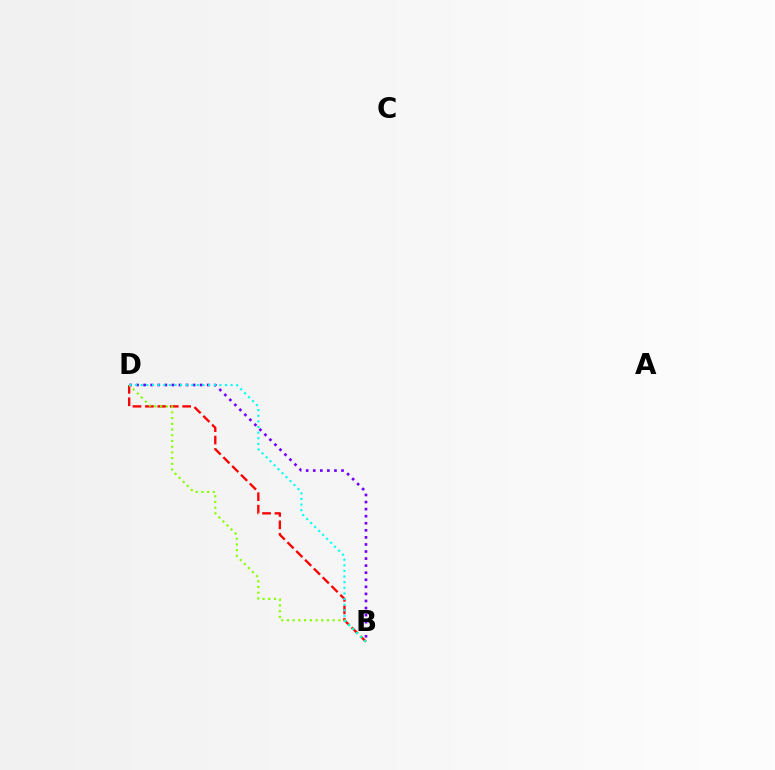{('B', 'D'): [{'color': '#7200ff', 'line_style': 'dotted', 'thickness': 1.92}, {'color': '#ff0000', 'line_style': 'dashed', 'thickness': 1.69}, {'color': '#84ff00', 'line_style': 'dotted', 'thickness': 1.55}, {'color': '#00fff6', 'line_style': 'dotted', 'thickness': 1.53}]}